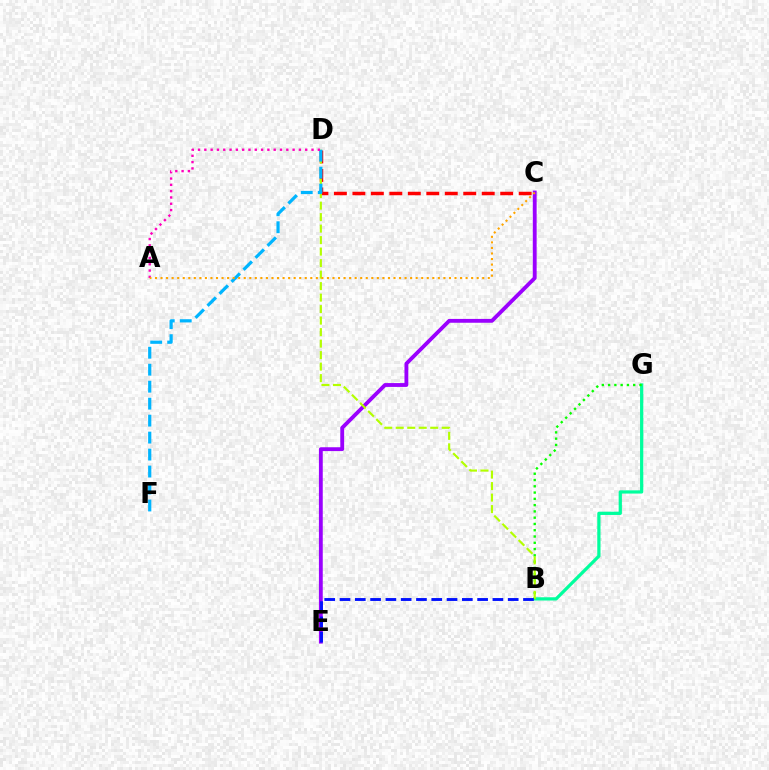{('B', 'G'): [{'color': '#00ff9d', 'line_style': 'solid', 'thickness': 2.33}, {'color': '#08ff00', 'line_style': 'dotted', 'thickness': 1.71}], ('C', 'D'): [{'color': '#ff0000', 'line_style': 'dashed', 'thickness': 2.51}], ('C', 'E'): [{'color': '#9b00ff', 'line_style': 'solid', 'thickness': 2.76}], ('B', 'D'): [{'color': '#b3ff00', 'line_style': 'dashed', 'thickness': 1.56}], ('B', 'E'): [{'color': '#0010ff', 'line_style': 'dashed', 'thickness': 2.08}], ('D', 'F'): [{'color': '#00b5ff', 'line_style': 'dashed', 'thickness': 2.31}], ('A', 'D'): [{'color': '#ff00bd', 'line_style': 'dotted', 'thickness': 1.71}], ('A', 'C'): [{'color': '#ffa500', 'line_style': 'dotted', 'thickness': 1.51}]}